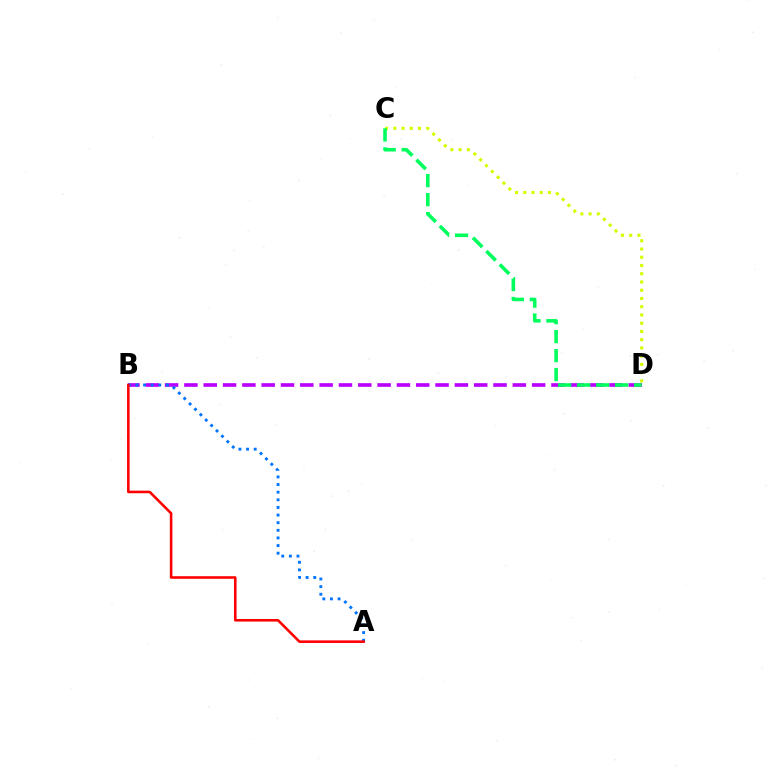{('B', 'D'): [{'color': '#b900ff', 'line_style': 'dashed', 'thickness': 2.62}], ('C', 'D'): [{'color': '#d1ff00', 'line_style': 'dotted', 'thickness': 2.24}, {'color': '#00ff5c', 'line_style': 'dashed', 'thickness': 2.58}], ('A', 'B'): [{'color': '#0074ff', 'line_style': 'dotted', 'thickness': 2.07}, {'color': '#ff0000', 'line_style': 'solid', 'thickness': 1.86}]}